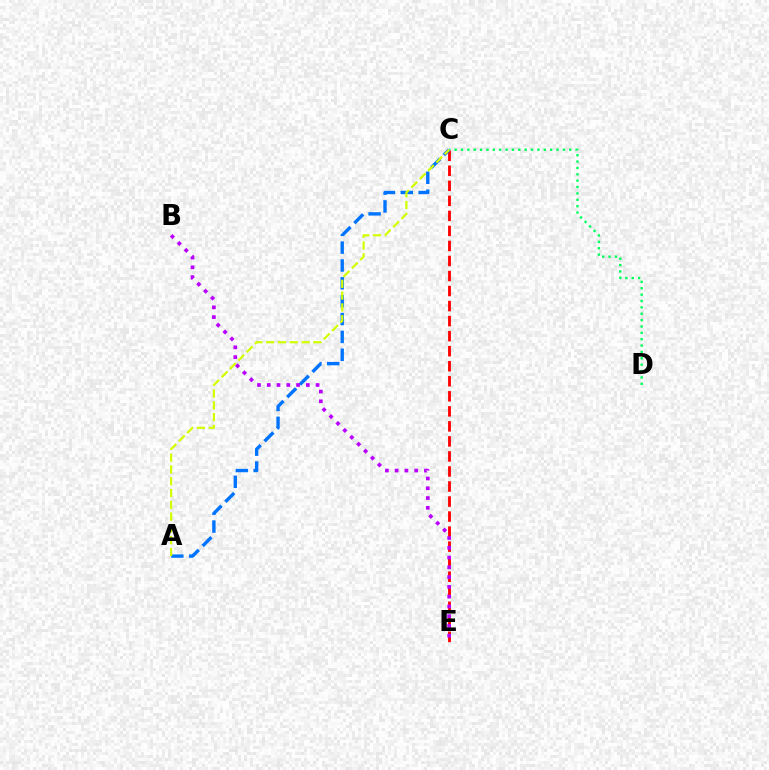{('C', 'D'): [{'color': '#00ff5c', 'line_style': 'dotted', 'thickness': 1.73}], ('C', 'E'): [{'color': '#ff0000', 'line_style': 'dashed', 'thickness': 2.04}], ('A', 'C'): [{'color': '#0074ff', 'line_style': 'dashed', 'thickness': 2.43}, {'color': '#d1ff00', 'line_style': 'dashed', 'thickness': 1.6}], ('B', 'E'): [{'color': '#b900ff', 'line_style': 'dotted', 'thickness': 2.65}]}